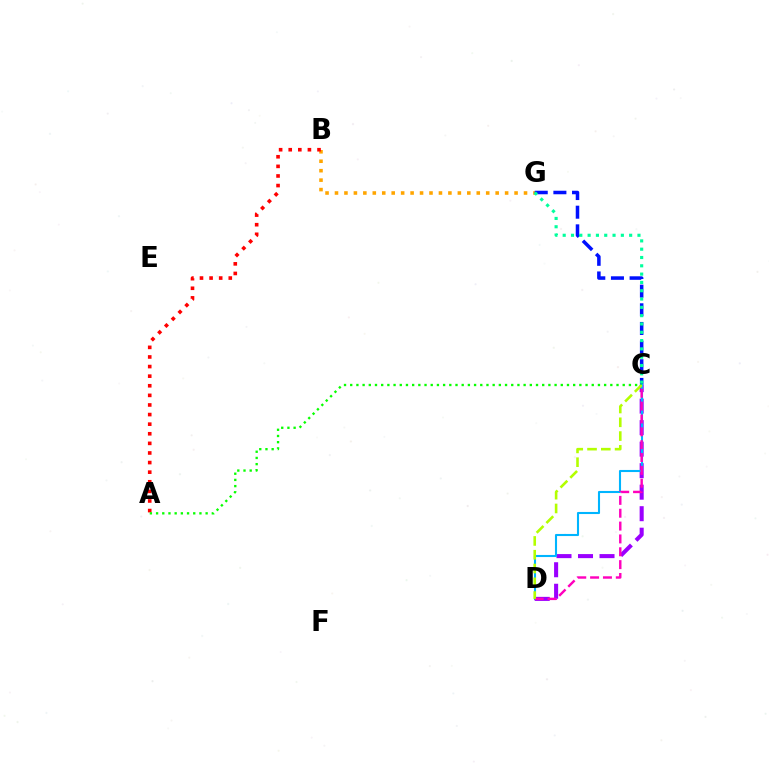{('B', 'G'): [{'color': '#ffa500', 'line_style': 'dotted', 'thickness': 2.57}], ('A', 'B'): [{'color': '#ff0000', 'line_style': 'dotted', 'thickness': 2.61}], ('C', 'G'): [{'color': '#0010ff', 'line_style': 'dashed', 'thickness': 2.53}, {'color': '#00ff9d', 'line_style': 'dotted', 'thickness': 2.26}], ('C', 'D'): [{'color': '#9b00ff', 'line_style': 'dashed', 'thickness': 2.92}, {'color': '#00b5ff', 'line_style': 'solid', 'thickness': 1.51}, {'color': '#ff00bd', 'line_style': 'dashed', 'thickness': 1.75}, {'color': '#b3ff00', 'line_style': 'dashed', 'thickness': 1.87}], ('A', 'C'): [{'color': '#08ff00', 'line_style': 'dotted', 'thickness': 1.68}]}